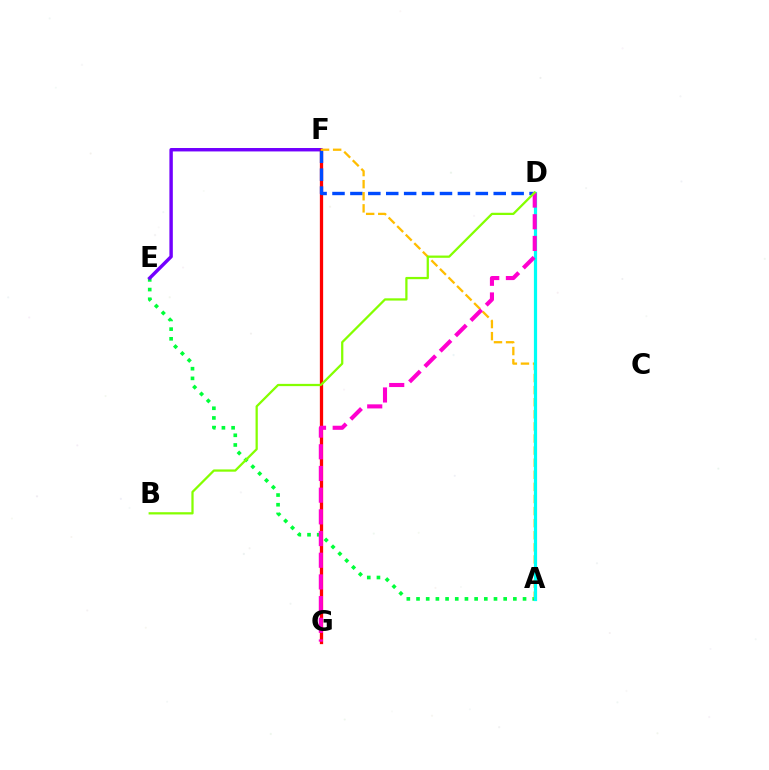{('A', 'E'): [{'color': '#00ff39', 'line_style': 'dotted', 'thickness': 2.63}], ('E', 'F'): [{'color': '#7200ff', 'line_style': 'solid', 'thickness': 2.47}], ('F', 'G'): [{'color': '#ff0000', 'line_style': 'solid', 'thickness': 2.36}], ('D', 'F'): [{'color': '#004bff', 'line_style': 'dashed', 'thickness': 2.43}], ('A', 'F'): [{'color': '#ffbd00', 'line_style': 'dashed', 'thickness': 1.64}], ('A', 'D'): [{'color': '#00fff6', 'line_style': 'solid', 'thickness': 2.31}], ('D', 'G'): [{'color': '#ff00cf', 'line_style': 'dashed', 'thickness': 2.95}], ('B', 'D'): [{'color': '#84ff00', 'line_style': 'solid', 'thickness': 1.63}]}